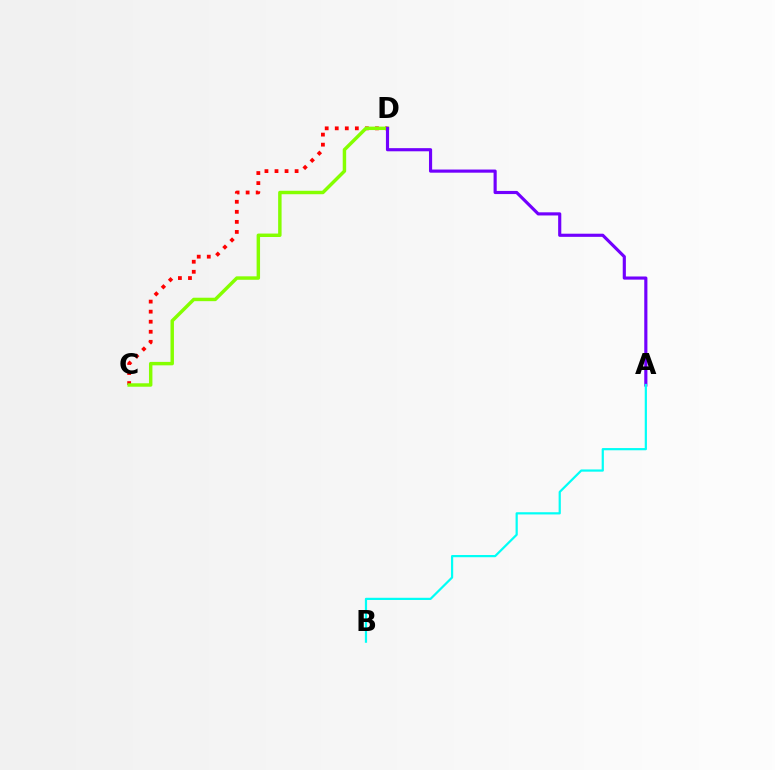{('C', 'D'): [{'color': '#ff0000', 'line_style': 'dotted', 'thickness': 2.73}, {'color': '#84ff00', 'line_style': 'solid', 'thickness': 2.48}], ('A', 'D'): [{'color': '#7200ff', 'line_style': 'solid', 'thickness': 2.26}], ('A', 'B'): [{'color': '#00fff6', 'line_style': 'solid', 'thickness': 1.59}]}